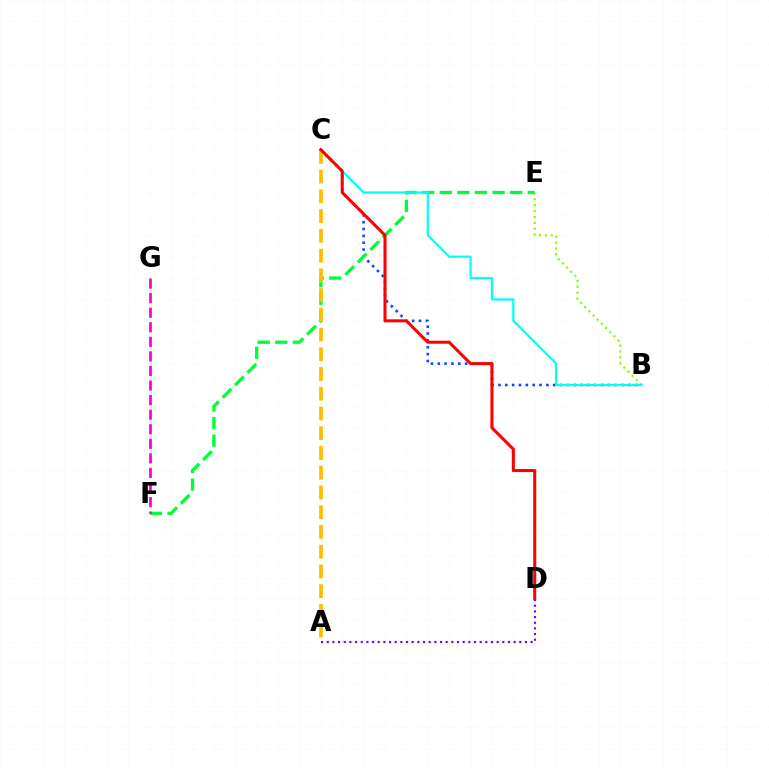{('B', 'E'): [{'color': '#84ff00', 'line_style': 'dotted', 'thickness': 1.6}], ('B', 'C'): [{'color': '#004bff', 'line_style': 'dotted', 'thickness': 1.86}, {'color': '#00fff6', 'line_style': 'solid', 'thickness': 1.6}], ('A', 'D'): [{'color': '#7200ff', 'line_style': 'dotted', 'thickness': 1.54}], ('E', 'F'): [{'color': '#00ff39', 'line_style': 'dashed', 'thickness': 2.39}], ('A', 'C'): [{'color': '#ffbd00', 'line_style': 'dashed', 'thickness': 2.68}], ('C', 'D'): [{'color': '#ff0000', 'line_style': 'solid', 'thickness': 2.19}], ('F', 'G'): [{'color': '#ff00cf', 'line_style': 'dashed', 'thickness': 1.98}]}